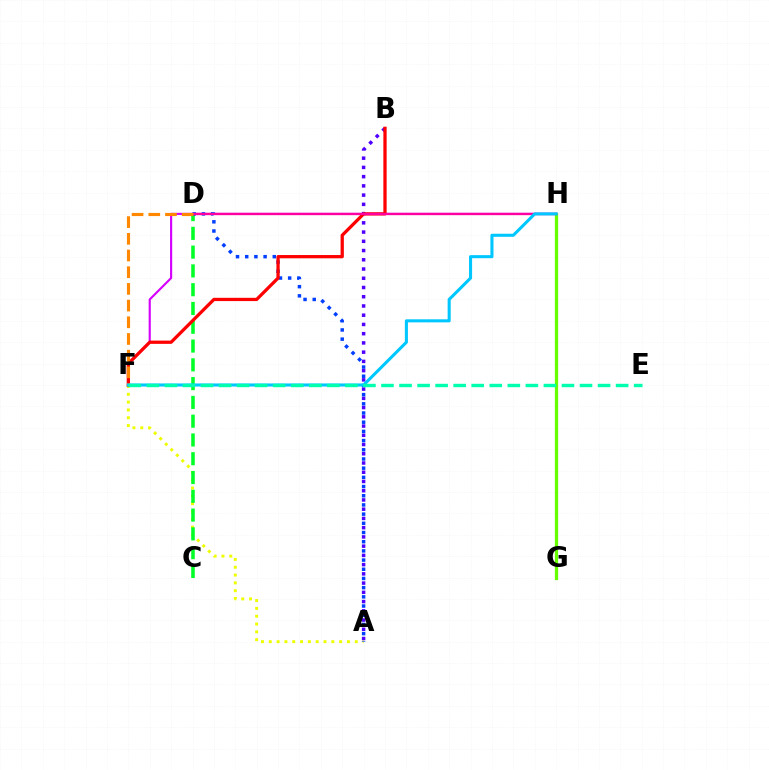{('A', 'F'): [{'color': '#eeff00', 'line_style': 'dotted', 'thickness': 2.12}], ('G', 'H'): [{'color': '#66ff00', 'line_style': 'solid', 'thickness': 2.33}], ('C', 'D'): [{'color': '#00ff27', 'line_style': 'dashed', 'thickness': 2.55}], ('F', 'H'): [{'color': '#d600ff', 'line_style': 'solid', 'thickness': 1.53}, {'color': '#00c7ff', 'line_style': 'solid', 'thickness': 2.21}], ('A', 'B'): [{'color': '#4f00ff', 'line_style': 'dotted', 'thickness': 2.51}], ('A', 'D'): [{'color': '#003fff', 'line_style': 'dotted', 'thickness': 2.5}], ('B', 'F'): [{'color': '#ff0000', 'line_style': 'solid', 'thickness': 2.35}], ('D', 'H'): [{'color': '#ff00a0', 'line_style': 'solid', 'thickness': 1.67}], ('D', 'F'): [{'color': '#ff8800', 'line_style': 'dashed', 'thickness': 2.27}], ('E', 'F'): [{'color': '#00ffaf', 'line_style': 'dashed', 'thickness': 2.45}]}